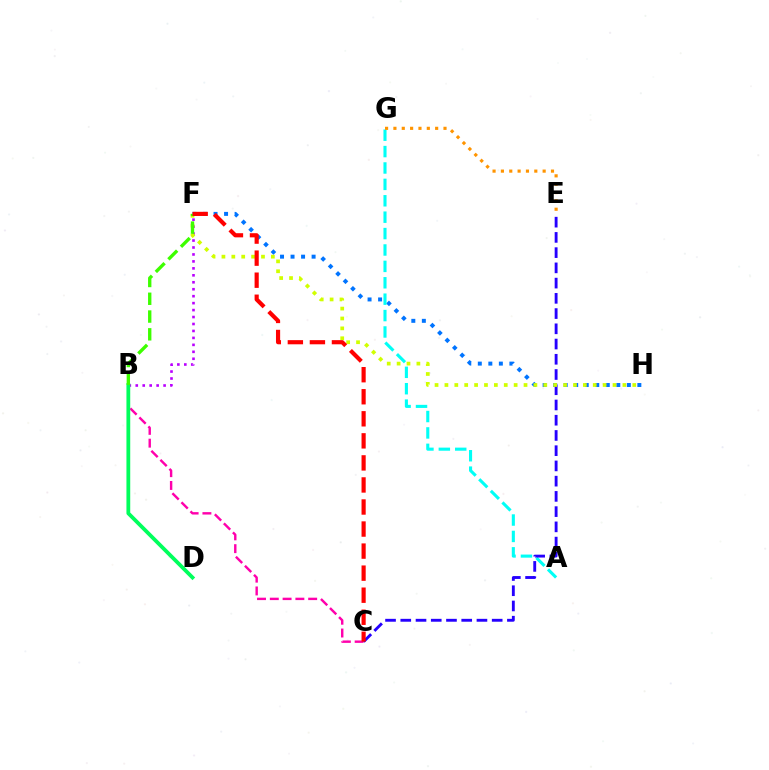{('F', 'H'): [{'color': '#0074ff', 'line_style': 'dotted', 'thickness': 2.86}, {'color': '#d1ff00', 'line_style': 'dotted', 'thickness': 2.69}], ('A', 'G'): [{'color': '#00fff6', 'line_style': 'dashed', 'thickness': 2.23}], ('B', 'C'): [{'color': '#ff00ac', 'line_style': 'dashed', 'thickness': 1.74}], ('B', 'F'): [{'color': '#b900ff', 'line_style': 'dotted', 'thickness': 1.89}, {'color': '#3dff00', 'line_style': 'dashed', 'thickness': 2.42}], ('C', 'E'): [{'color': '#2500ff', 'line_style': 'dashed', 'thickness': 2.07}], ('B', 'D'): [{'color': '#00ff5c', 'line_style': 'solid', 'thickness': 2.73}], ('E', 'G'): [{'color': '#ff9400', 'line_style': 'dotted', 'thickness': 2.27}], ('C', 'F'): [{'color': '#ff0000', 'line_style': 'dashed', 'thickness': 3.0}]}